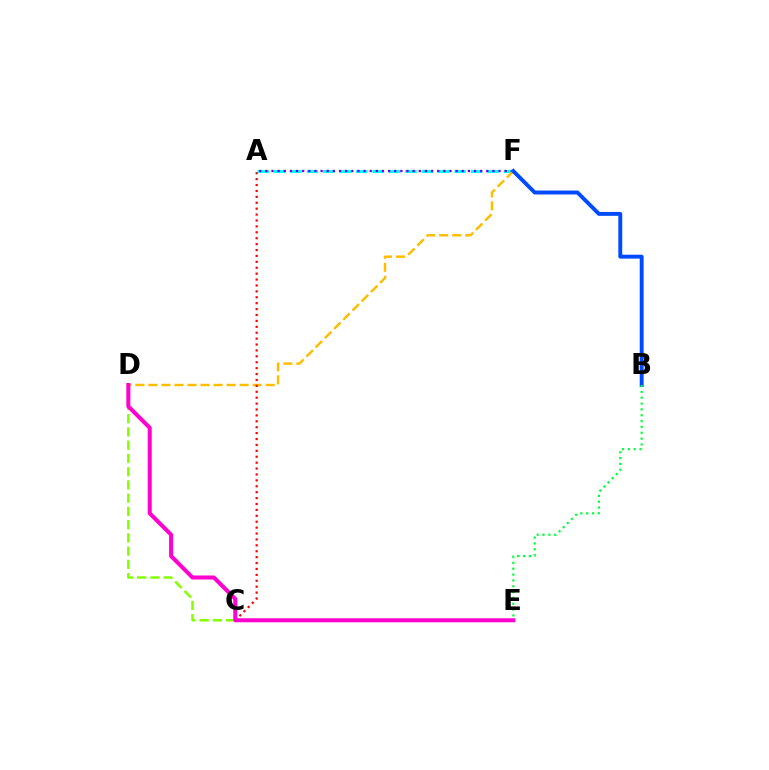{('A', 'F'): [{'color': '#00fff6', 'line_style': 'dashed', 'thickness': 2.23}, {'color': '#7200ff', 'line_style': 'dotted', 'thickness': 1.67}], ('C', 'D'): [{'color': '#84ff00', 'line_style': 'dashed', 'thickness': 1.8}], ('D', 'F'): [{'color': '#ffbd00', 'line_style': 'dashed', 'thickness': 1.77}], ('B', 'F'): [{'color': '#004bff', 'line_style': 'solid', 'thickness': 2.81}], ('B', 'E'): [{'color': '#00ff39', 'line_style': 'dotted', 'thickness': 1.59}], ('A', 'C'): [{'color': '#ff0000', 'line_style': 'dotted', 'thickness': 1.6}], ('D', 'E'): [{'color': '#ff00cf', 'line_style': 'solid', 'thickness': 2.9}]}